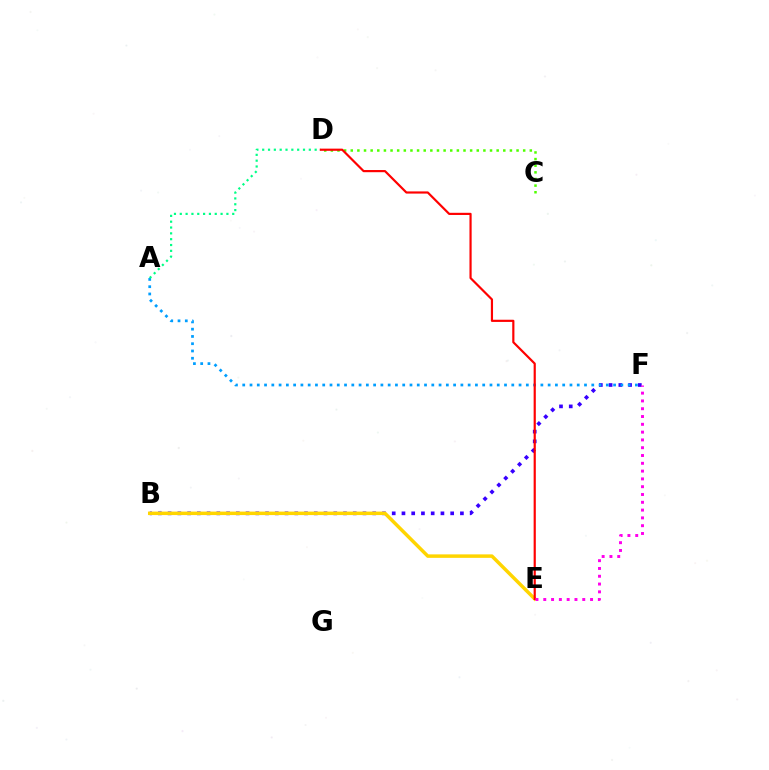{('B', 'F'): [{'color': '#3700ff', 'line_style': 'dotted', 'thickness': 2.65}], ('C', 'D'): [{'color': '#4fff00', 'line_style': 'dotted', 'thickness': 1.8}], ('A', 'F'): [{'color': '#009eff', 'line_style': 'dotted', 'thickness': 1.98}], ('B', 'E'): [{'color': '#ffd500', 'line_style': 'solid', 'thickness': 2.51}], ('A', 'D'): [{'color': '#00ff86', 'line_style': 'dotted', 'thickness': 1.58}], ('D', 'E'): [{'color': '#ff0000', 'line_style': 'solid', 'thickness': 1.57}], ('E', 'F'): [{'color': '#ff00ed', 'line_style': 'dotted', 'thickness': 2.12}]}